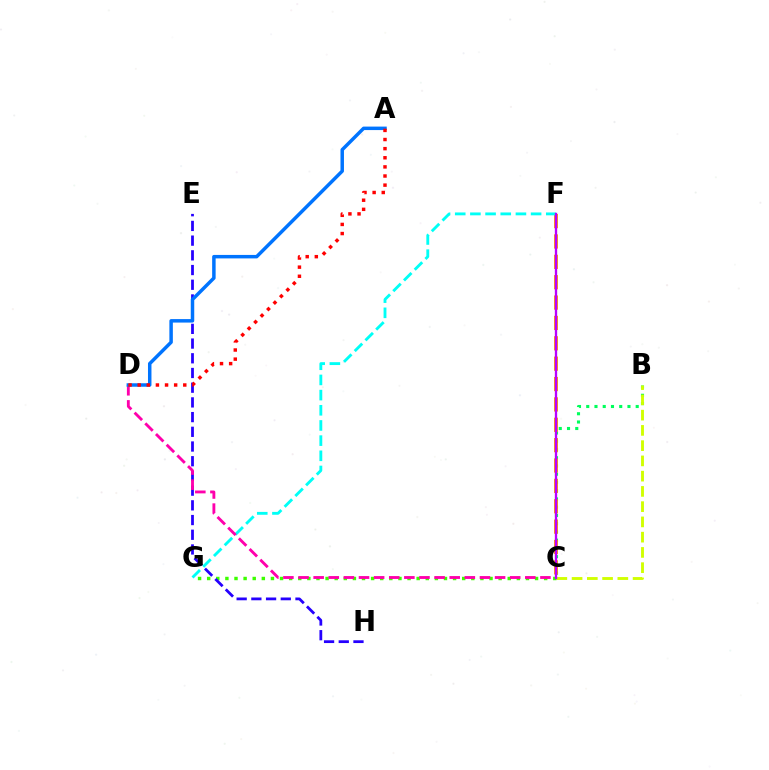{('B', 'C'): [{'color': '#00ff5c', 'line_style': 'dotted', 'thickness': 2.24}, {'color': '#d1ff00', 'line_style': 'dashed', 'thickness': 2.07}], ('C', 'G'): [{'color': '#3dff00', 'line_style': 'dotted', 'thickness': 2.47}], ('E', 'H'): [{'color': '#2500ff', 'line_style': 'dashed', 'thickness': 2.0}], ('C', 'F'): [{'color': '#ff9400', 'line_style': 'dashed', 'thickness': 2.77}, {'color': '#b900ff', 'line_style': 'solid', 'thickness': 1.67}], ('F', 'G'): [{'color': '#00fff6', 'line_style': 'dashed', 'thickness': 2.06}], ('C', 'D'): [{'color': '#ff00ac', 'line_style': 'dashed', 'thickness': 2.05}], ('A', 'D'): [{'color': '#0074ff', 'line_style': 'solid', 'thickness': 2.5}, {'color': '#ff0000', 'line_style': 'dotted', 'thickness': 2.48}]}